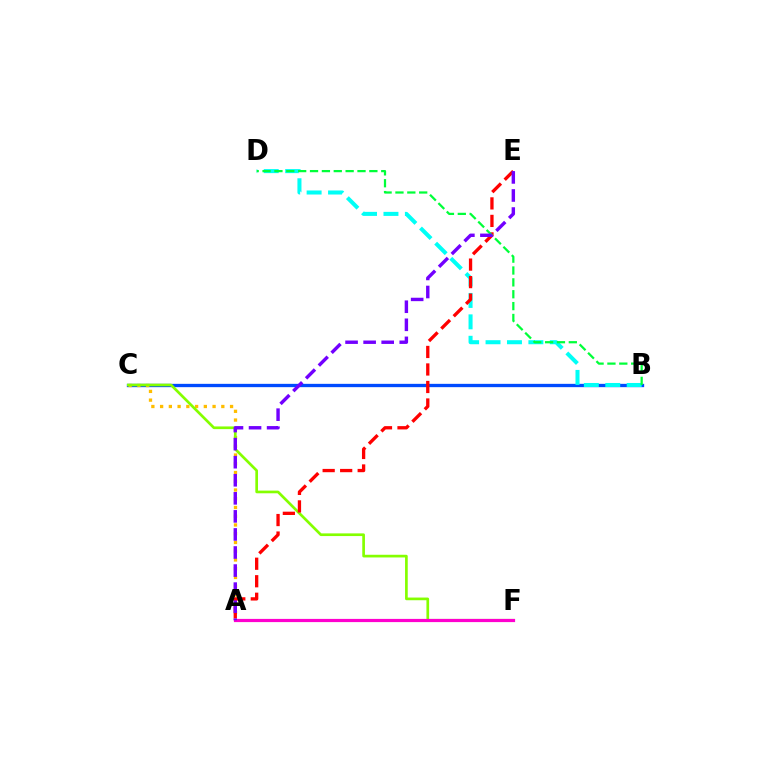{('B', 'C'): [{'color': '#004bff', 'line_style': 'solid', 'thickness': 2.39}], ('A', 'C'): [{'color': '#ffbd00', 'line_style': 'dotted', 'thickness': 2.38}], ('C', 'F'): [{'color': '#84ff00', 'line_style': 'solid', 'thickness': 1.93}], ('B', 'D'): [{'color': '#00fff6', 'line_style': 'dashed', 'thickness': 2.91}, {'color': '#00ff39', 'line_style': 'dashed', 'thickness': 1.61}], ('A', 'F'): [{'color': '#ff00cf', 'line_style': 'solid', 'thickness': 2.31}], ('A', 'E'): [{'color': '#ff0000', 'line_style': 'dashed', 'thickness': 2.38}, {'color': '#7200ff', 'line_style': 'dashed', 'thickness': 2.45}]}